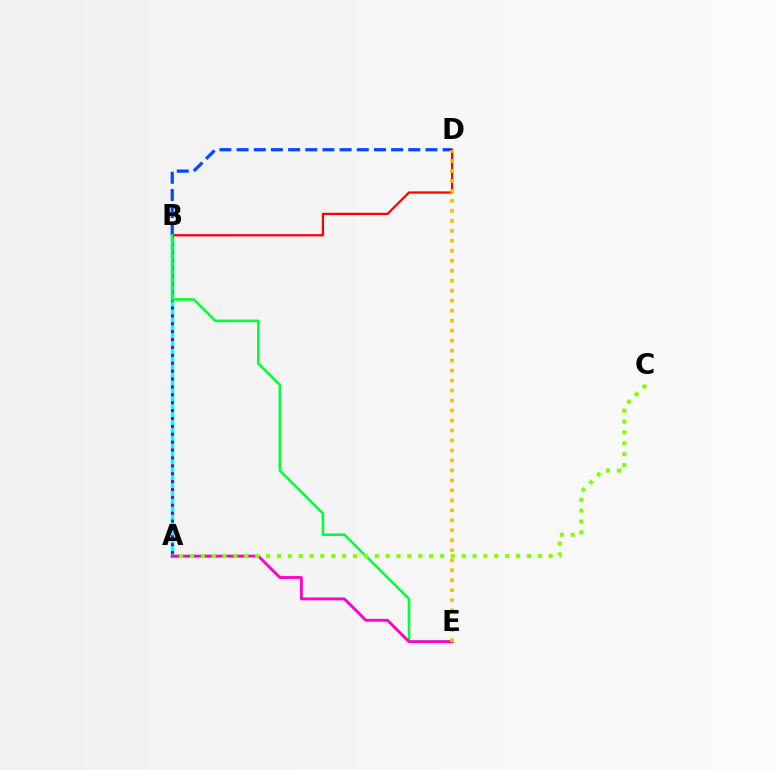{('A', 'B'): [{'color': '#00fff6', 'line_style': 'solid', 'thickness': 2.51}, {'color': '#7200ff', 'line_style': 'dotted', 'thickness': 2.14}], ('B', 'D'): [{'color': '#004bff', 'line_style': 'dashed', 'thickness': 2.33}, {'color': '#ff0000', 'line_style': 'solid', 'thickness': 1.62}], ('B', 'E'): [{'color': '#00ff39', 'line_style': 'solid', 'thickness': 1.85}], ('A', 'E'): [{'color': '#ff00cf', 'line_style': 'solid', 'thickness': 2.06}], ('D', 'E'): [{'color': '#ffbd00', 'line_style': 'dotted', 'thickness': 2.71}], ('A', 'C'): [{'color': '#84ff00', 'line_style': 'dotted', 'thickness': 2.95}]}